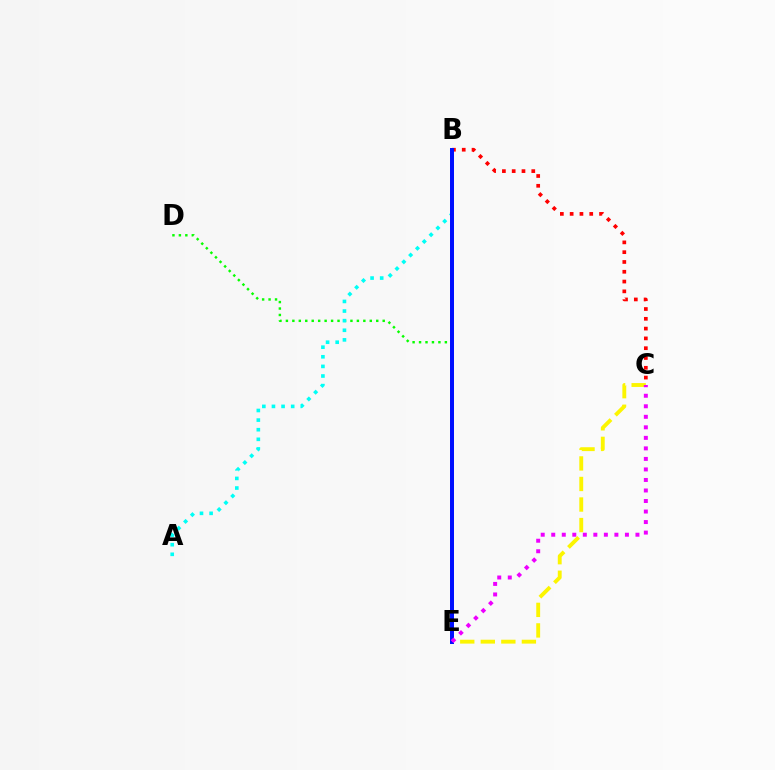{('C', 'E'): [{'color': '#fcf500', 'line_style': 'dashed', 'thickness': 2.79}, {'color': '#ee00ff', 'line_style': 'dotted', 'thickness': 2.86}], ('D', 'E'): [{'color': '#08ff00', 'line_style': 'dotted', 'thickness': 1.75}], ('A', 'B'): [{'color': '#00fff6', 'line_style': 'dotted', 'thickness': 2.61}], ('B', 'C'): [{'color': '#ff0000', 'line_style': 'dotted', 'thickness': 2.66}], ('B', 'E'): [{'color': '#0010ff', 'line_style': 'solid', 'thickness': 2.87}]}